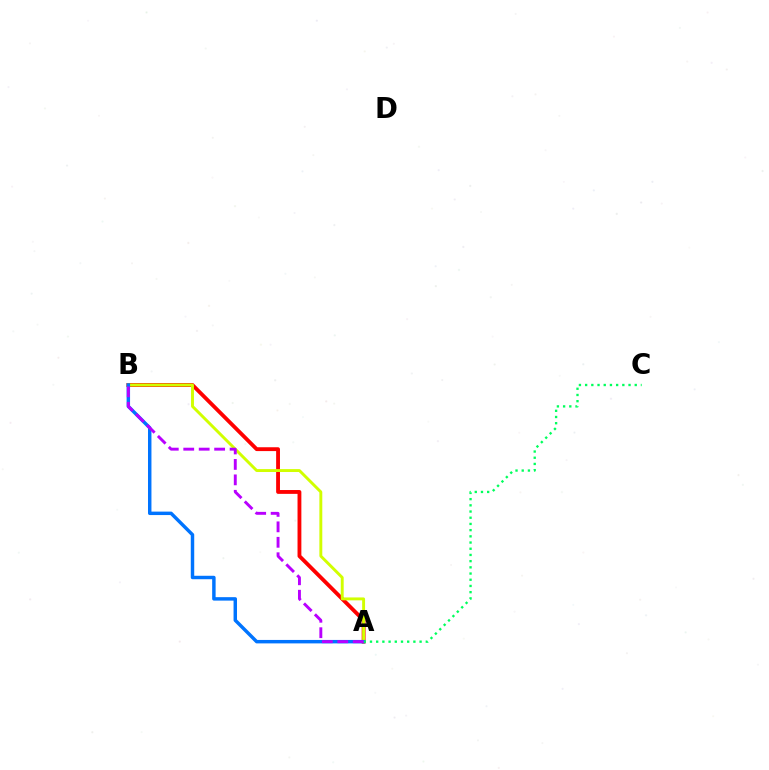{('A', 'B'): [{'color': '#ff0000', 'line_style': 'solid', 'thickness': 2.76}, {'color': '#d1ff00', 'line_style': 'solid', 'thickness': 2.1}, {'color': '#0074ff', 'line_style': 'solid', 'thickness': 2.48}, {'color': '#b900ff', 'line_style': 'dashed', 'thickness': 2.1}], ('A', 'C'): [{'color': '#00ff5c', 'line_style': 'dotted', 'thickness': 1.68}]}